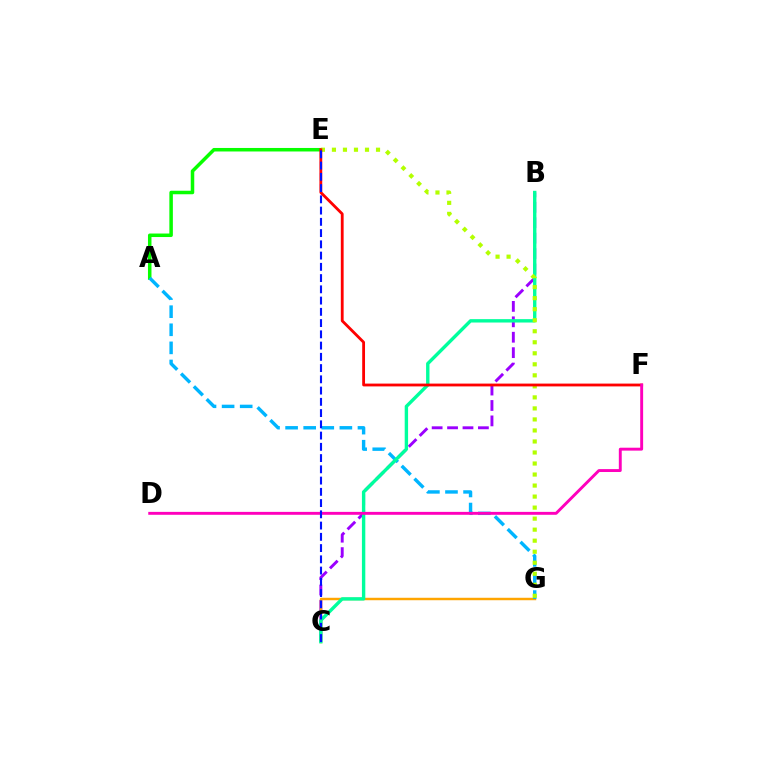{('B', 'C'): [{'color': '#9b00ff', 'line_style': 'dashed', 'thickness': 2.09}, {'color': '#00ff9d', 'line_style': 'solid', 'thickness': 2.44}], ('A', 'E'): [{'color': '#08ff00', 'line_style': 'solid', 'thickness': 2.53}], ('C', 'G'): [{'color': '#ffa500', 'line_style': 'solid', 'thickness': 1.76}], ('A', 'G'): [{'color': '#00b5ff', 'line_style': 'dashed', 'thickness': 2.46}], ('E', 'G'): [{'color': '#b3ff00', 'line_style': 'dotted', 'thickness': 2.99}], ('E', 'F'): [{'color': '#ff0000', 'line_style': 'solid', 'thickness': 2.03}], ('D', 'F'): [{'color': '#ff00bd', 'line_style': 'solid', 'thickness': 2.09}], ('C', 'E'): [{'color': '#0010ff', 'line_style': 'dashed', 'thickness': 1.53}]}